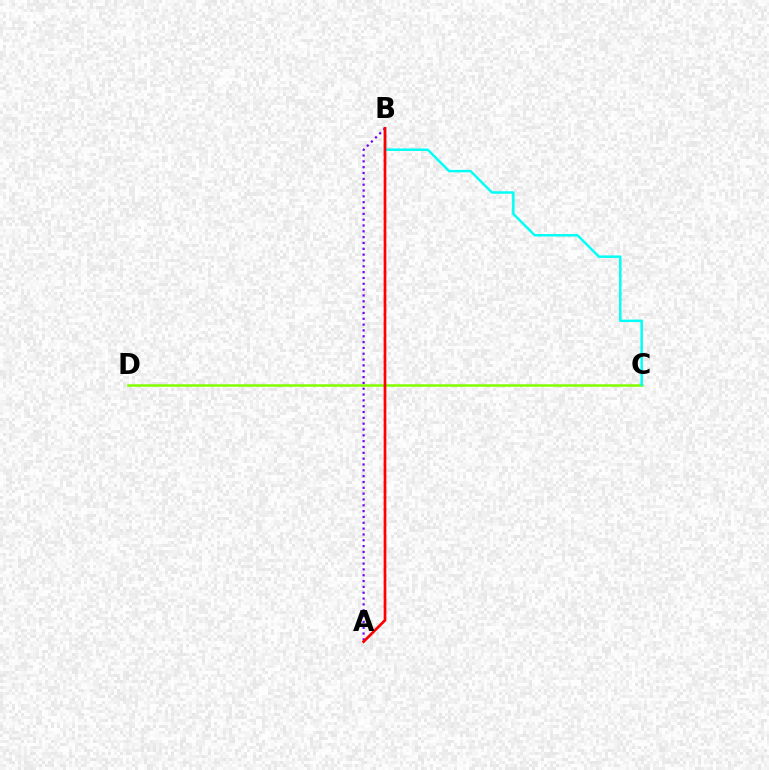{('C', 'D'): [{'color': '#84ff00', 'line_style': 'solid', 'thickness': 1.84}], ('B', 'C'): [{'color': '#00fff6', 'line_style': 'solid', 'thickness': 1.77}], ('A', 'B'): [{'color': '#7200ff', 'line_style': 'dotted', 'thickness': 1.58}, {'color': '#ff0000', 'line_style': 'solid', 'thickness': 1.95}]}